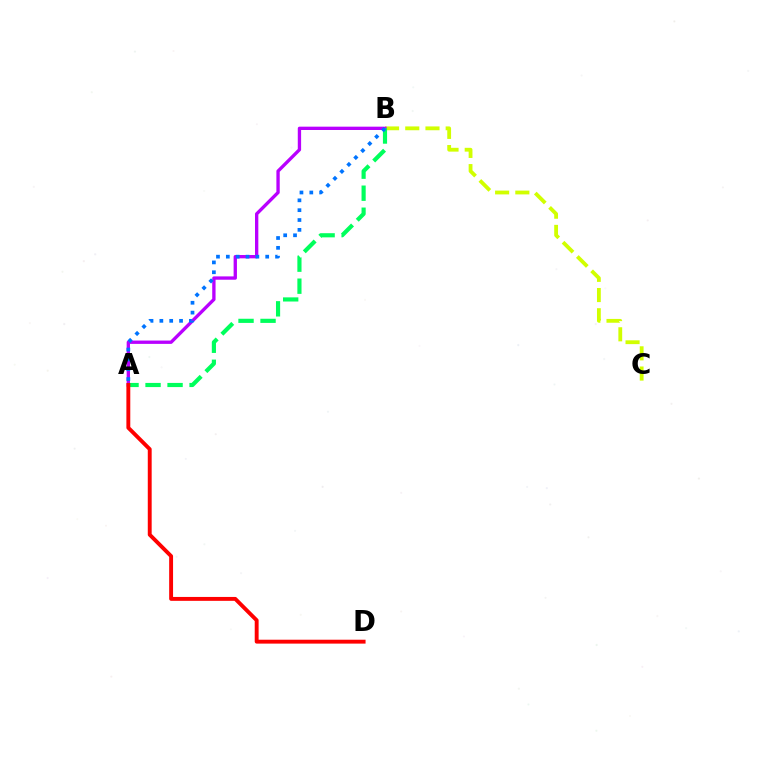{('B', 'C'): [{'color': '#d1ff00', 'line_style': 'dashed', 'thickness': 2.75}], ('A', 'B'): [{'color': '#b900ff', 'line_style': 'solid', 'thickness': 2.4}, {'color': '#00ff5c', 'line_style': 'dashed', 'thickness': 2.99}, {'color': '#0074ff', 'line_style': 'dotted', 'thickness': 2.67}], ('A', 'D'): [{'color': '#ff0000', 'line_style': 'solid', 'thickness': 2.8}]}